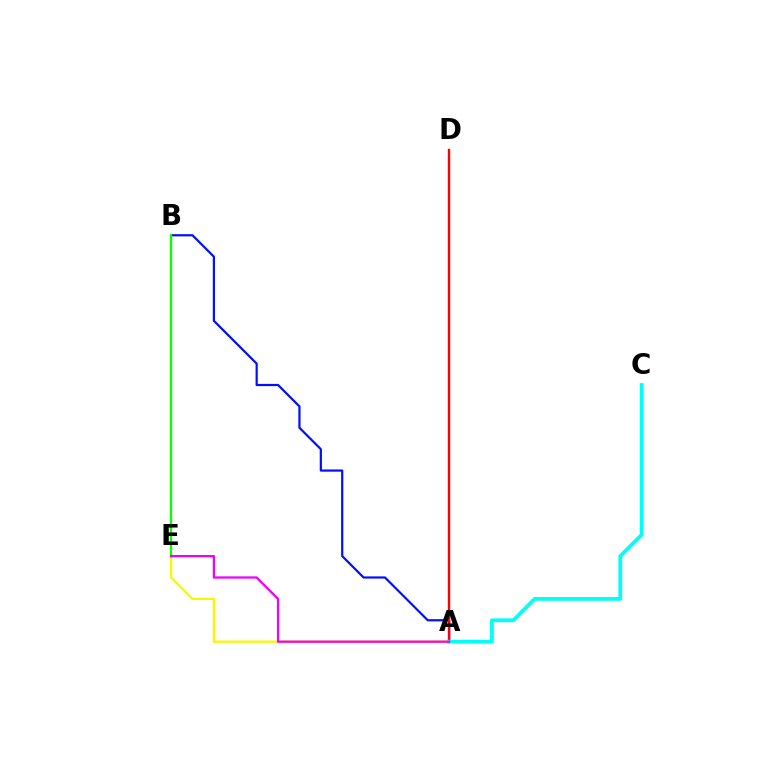{('A', 'B'): [{'color': '#0010ff', 'line_style': 'solid', 'thickness': 1.59}], ('A', 'E'): [{'color': '#fcf500', 'line_style': 'solid', 'thickness': 1.63}, {'color': '#ee00ff', 'line_style': 'solid', 'thickness': 1.63}], ('B', 'E'): [{'color': '#08ff00', 'line_style': 'solid', 'thickness': 1.65}], ('A', 'D'): [{'color': '#ff0000', 'line_style': 'solid', 'thickness': 1.73}], ('A', 'C'): [{'color': '#00fff6', 'line_style': 'solid', 'thickness': 2.71}]}